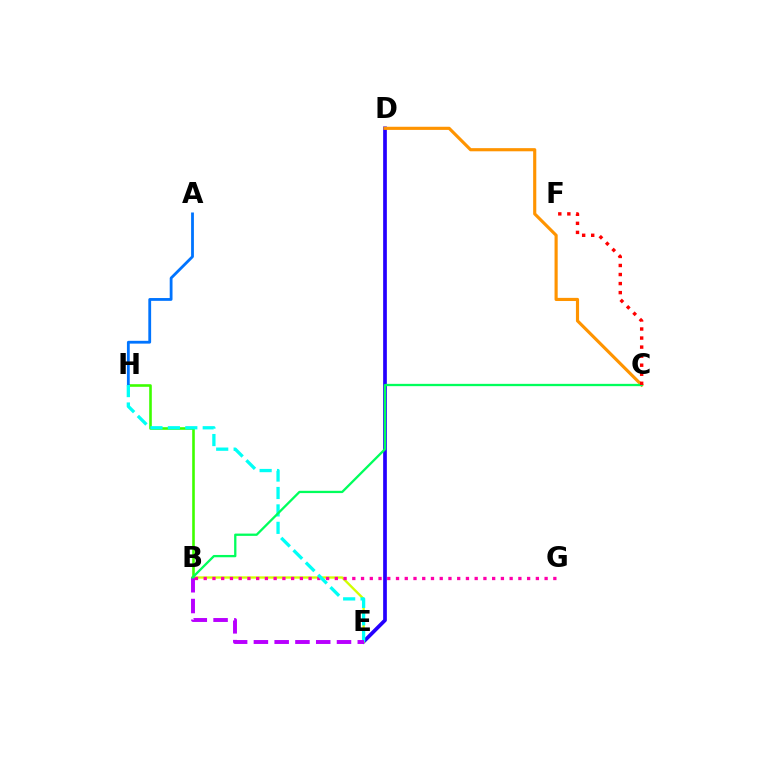{('D', 'E'): [{'color': '#2500ff', 'line_style': 'solid', 'thickness': 2.67}], ('B', 'E'): [{'color': '#d1ff00', 'line_style': 'solid', 'thickness': 1.69}, {'color': '#b900ff', 'line_style': 'dashed', 'thickness': 2.82}], ('B', 'G'): [{'color': '#ff00ac', 'line_style': 'dotted', 'thickness': 2.37}], ('B', 'H'): [{'color': '#3dff00', 'line_style': 'solid', 'thickness': 1.88}], ('A', 'H'): [{'color': '#0074ff', 'line_style': 'solid', 'thickness': 2.02}], ('E', 'H'): [{'color': '#00fff6', 'line_style': 'dashed', 'thickness': 2.37}], ('C', 'D'): [{'color': '#ff9400', 'line_style': 'solid', 'thickness': 2.26}], ('B', 'C'): [{'color': '#00ff5c', 'line_style': 'solid', 'thickness': 1.65}], ('C', 'F'): [{'color': '#ff0000', 'line_style': 'dotted', 'thickness': 2.46}]}